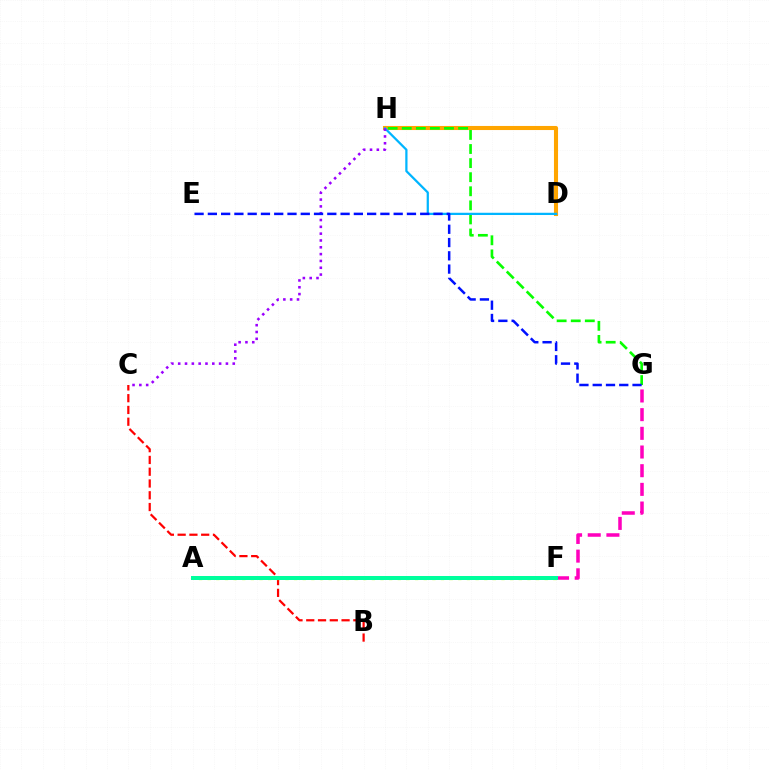{('B', 'C'): [{'color': '#ff0000', 'line_style': 'dashed', 'thickness': 1.6}], ('D', 'H'): [{'color': '#ffa500', 'line_style': 'solid', 'thickness': 2.93}, {'color': '#00b5ff', 'line_style': 'solid', 'thickness': 1.62}], ('F', 'G'): [{'color': '#ff00bd', 'line_style': 'dashed', 'thickness': 2.54}], ('A', 'F'): [{'color': '#b3ff00', 'line_style': 'dotted', 'thickness': 2.35}, {'color': '#00ff9d', 'line_style': 'solid', 'thickness': 2.88}], ('G', 'H'): [{'color': '#08ff00', 'line_style': 'dashed', 'thickness': 1.91}], ('C', 'H'): [{'color': '#9b00ff', 'line_style': 'dotted', 'thickness': 1.85}], ('E', 'G'): [{'color': '#0010ff', 'line_style': 'dashed', 'thickness': 1.8}]}